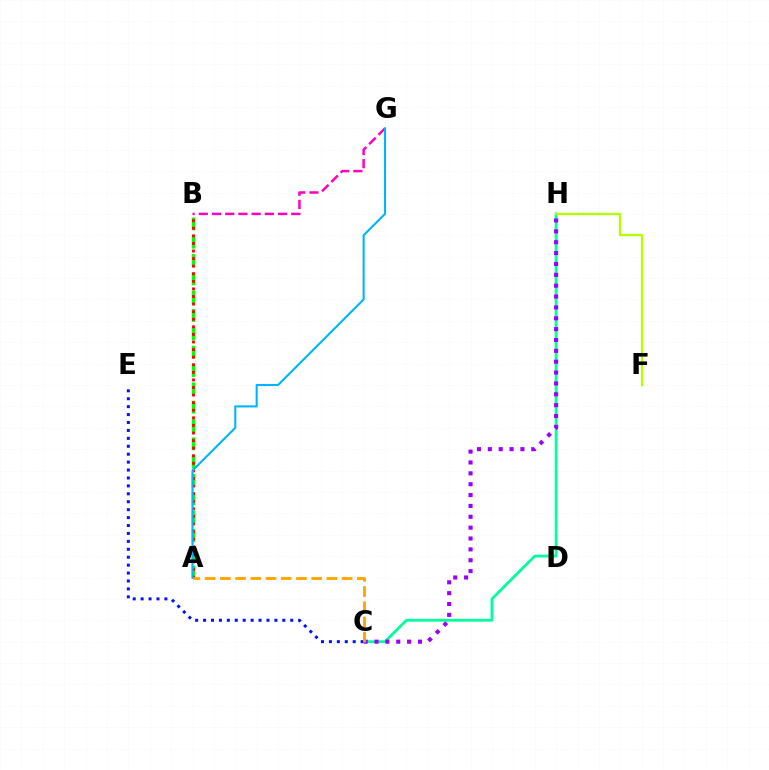{('B', 'G'): [{'color': '#ff00bd', 'line_style': 'dashed', 'thickness': 1.79}], ('A', 'B'): [{'color': '#08ff00', 'line_style': 'dashed', 'thickness': 2.49}, {'color': '#ff0000', 'line_style': 'dotted', 'thickness': 2.06}], ('C', 'H'): [{'color': '#00ff9d', 'line_style': 'solid', 'thickness': 2.02}, {'color': '#9b00ff', 'line_style': 'dotted', 'thickness': 2.95}], ('A', 'G'): [{'color': '#00b5ff', 'line_style': 'solid', 'thickness': 1.51}], ('C', 'E'): [{'color': '#0010ff', 'line_style': 'dotted', 'thickness': 2.15}], ('F', 'H'): [{'color': '#b3ff00', 'line_style': 'solid', 'thickness': 1.66}], ('A', 'C'): [{'color': '#ffa500', 'line_style': 'dashed', 'thickness': 2.07}]}